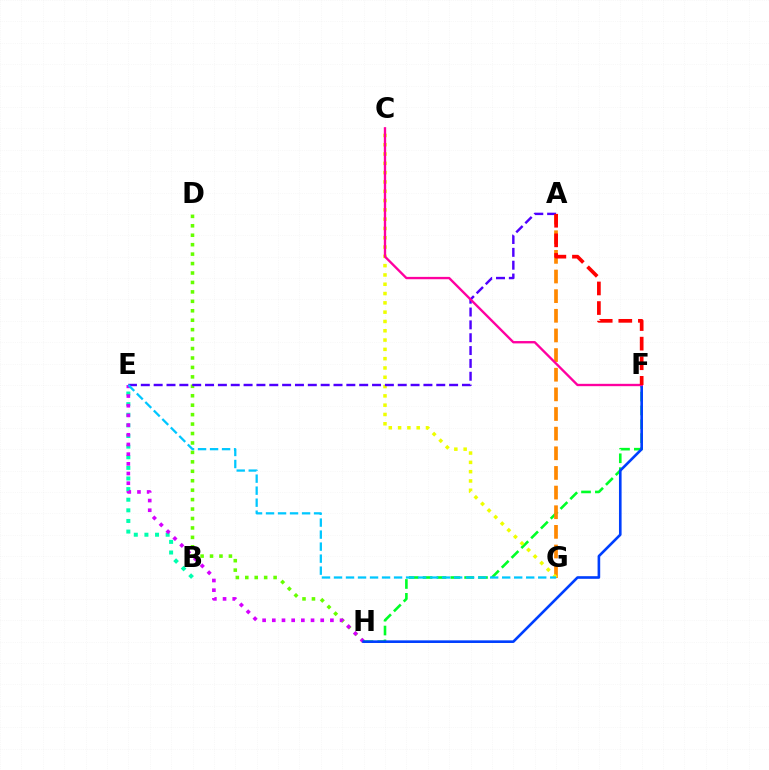{('D', 'H'): [{'color': '#66ff00', 'line_style': 'dotted', 'thickness': 2.57}], ('B', 'E'): [{'color': '#00ffaf', 'line_style': 'dotted', 'thickness': 2.88}], ('E', 'H'): [{'color': '#d600ff', 'line_style': 'dotted', 'thickness': 2.63}], ('F', 'H'): [{'color': '#00ff27', 'line_style': 'dashed', 'thickness': 1.88}, {'color': '#003fff', 'line_style': 'solid', 'thickness': 1.89}], ('A', 'G'): [{'color': '#ff8800', 'line_style': 'dashed', 'thickness': 2.67}], ('C', 'G'): [{'color': '#eeff00', 'line_style': 'dotted', 'thickness': 2.53}], ('A', 'E'): [{'color': '#4f00ff', 'line_style': 'dashed', 'thickness': 1.75}], ('E', 'G'): [{'color': '#00c7ff', 'line_style': 'dashed', 'thickness': 1.63}], ('C', 'F'): [{'color': '#ff00a0', 'line_style': 'solid', 'thickness': 1.69}], ('A', 'F'): [{'color': '#ff0000', 'line_style': 'dashed', 'thickness': 2.66}]}